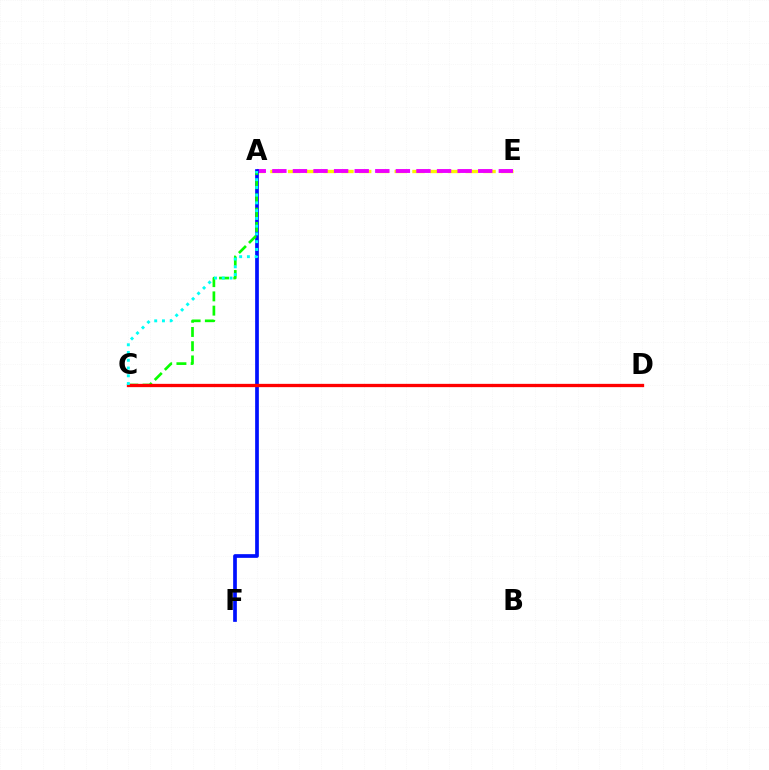{('A', 'E'): [{'color': '#fcf500', 'line_style': 'dashed', 'thickness': 2.41}, {'color': '#ee00ff', 'line_style': 'dashed', 'thickness': 2.8}], ('A', 'F'): [{'color': '#0010ff', 'line_style': 'solid', 'thickness': 2.66}], ('A', 'C'): [{'color': '#08ff00', 'line_style': 'dashed', 'thickness': 1.93}, {'color': '#00fff6', 'line_style': 'dotted', 'thickness': 2.11}], ('C', 'D'): [{'color': '#ff0000', 'line_style': 'solid', 'thickness': 2.37}]}